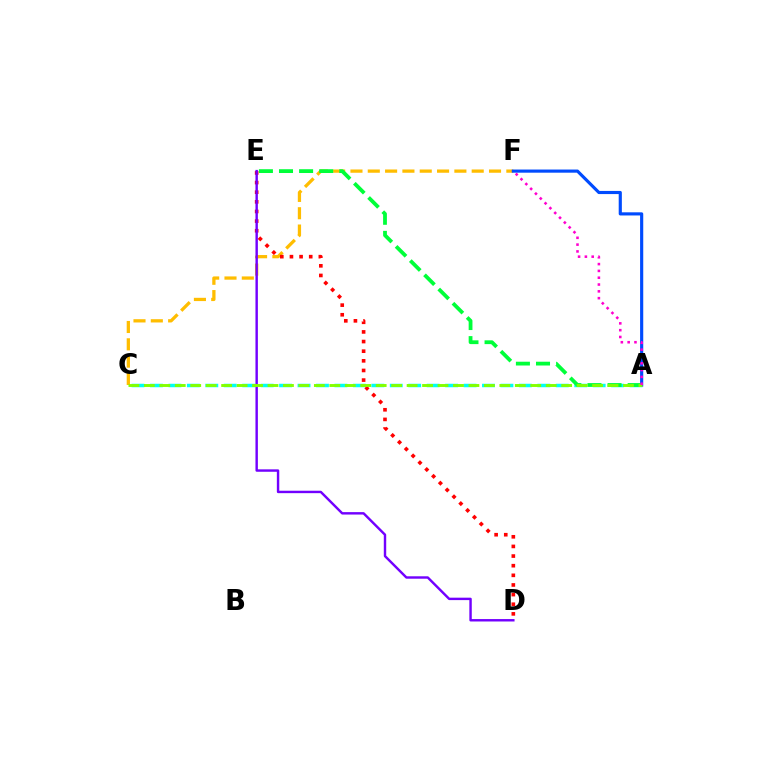{('A', 'C'): [{'color': '#00fff6', 'line_style': 'dashed', 'thickness': 2.51}, {'color': '#84ff00', 'line_style': 'dashed', 'thickness': 2.1}], ('C', 'F'): [{'color': '#ffbd00', 'line_style': 'dashed', 'thickness': 2.35}], ('A', 'F'): [{'color': '#004bff', 'line_style': 'solid', 'thickness': 2.27}, {'color': '#ff00cf', 'line_style': 'dotted', 'thickness': 1.85}], ('D', 'E'): [{'color': '#ff0000', 'line_style': 'dotted', 'thickness': 2.62}, {'color': '#7200ff', 'line_style': 'solid', 'thickness': 1.75}], ('A', 'E'): [{'color': '#00ff39', 'line_style': 'dashed', 'thickness': 2.73}]}